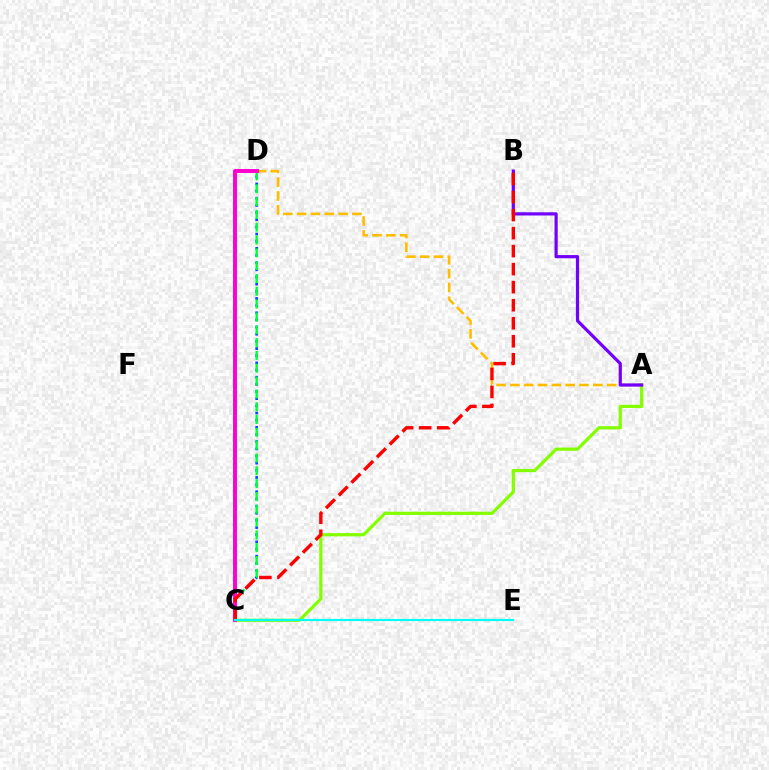{('C', 'D'): [{'color': '#004bff', 'line_style': 'dotted', 'thickness': 1.95}, {'color': '#00ff39', 'line_style': 'dashed', 'thickness': 1.74}, {'color': '#ff00cf', 'line_style': 'solid', 'thickness': 2.83}], ('A', 'D'): [{'color': '#ffbd00', 'line_style': 'dashed', 'thickness': 1.88}], ('A', 'C'): [{'color': '#84ff00', 'line_style': 'solid', 'thickness': 2.32}], ('A', 'B'): [{'color': '#7200ff', 'line_style': 'solid', 'thickness': 2.3}], ('B', 'C'): [{'color': '#ff0000', 'line_style': 'dashed', 'thickness': 2.45}], ('C', 'E'): [{'color': '#00fff6', 'line_style': 'solid', 'thickness': 1.58}]}